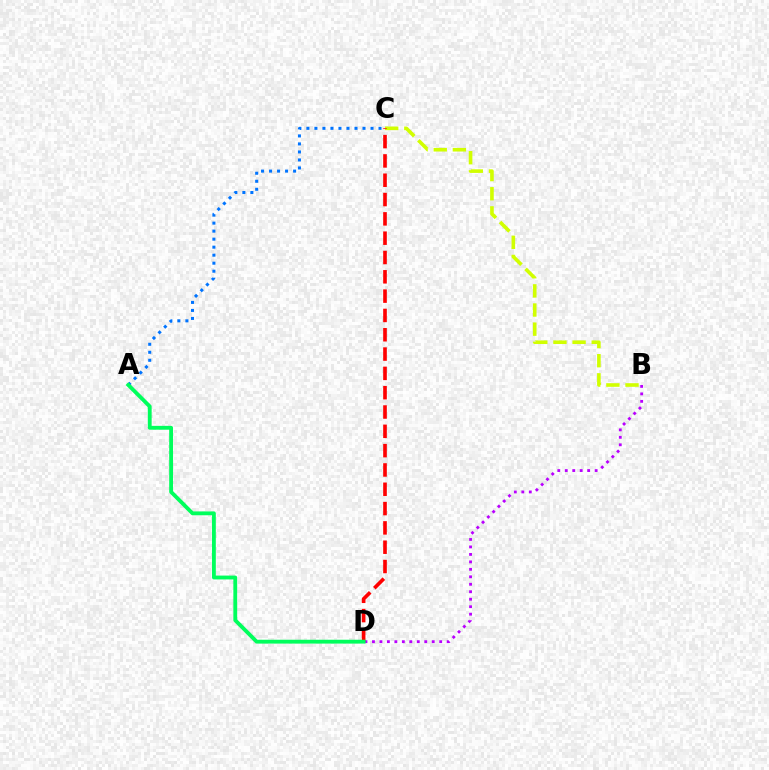{('B', 'D'): [{'color': '#b900ff', 'line_style': 'dotted', 'thickness': 2.03}], ('A', 'C'): [{'color': '#0074ff', 'line_style': 'dotted', 'thickness': 2.18}], ('B', 'C'): [{'color': '#d1ff00', 'line_style': 'dashed', 'thickness': 2.6}], ('C', 'D'): [{'color': '#ff0000', 'line_style': 'dashed', 'thickness': 2.62}], ('A', 'D'): [{'color': '#00ff5c', 'line_style': 'solid', 'thickness': 2.77}]}